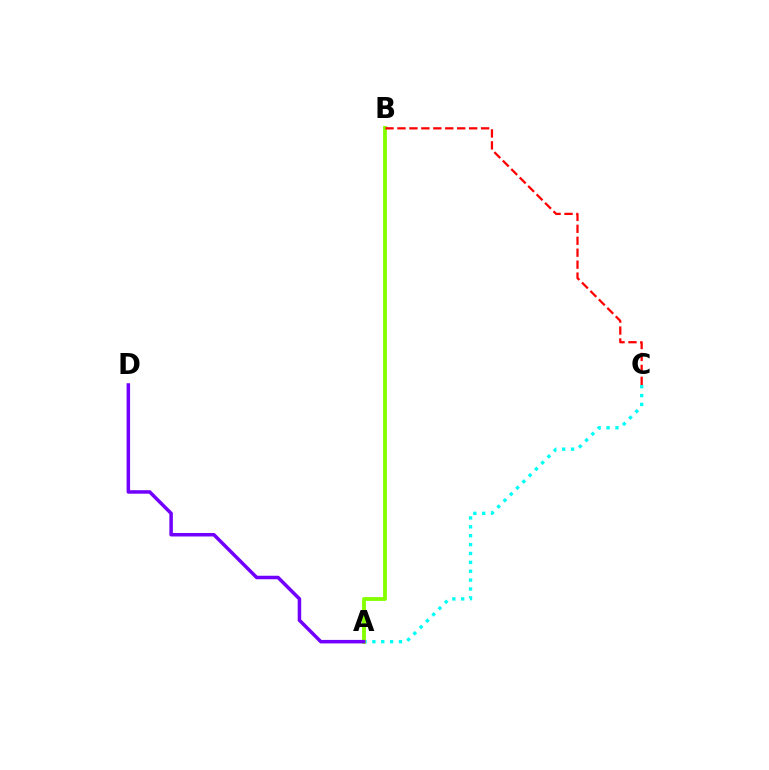{('A', 'C'): [{'color': '#00fff6', 'line_style': 'dotted', 'thickness': 2.41}], ('A', 'B'): [{'color': '#84ff00', 'line_style': 'solid', 'thickness': 2.75}], ('B', 'C'): [{'color': '#ff0000', 'line_style': 'dashed', 'thickness': 1.62}], ('A', 'D'): [{'color': '#7200ff', 'line_style': 'solid', 'thickness': 2.53}]}